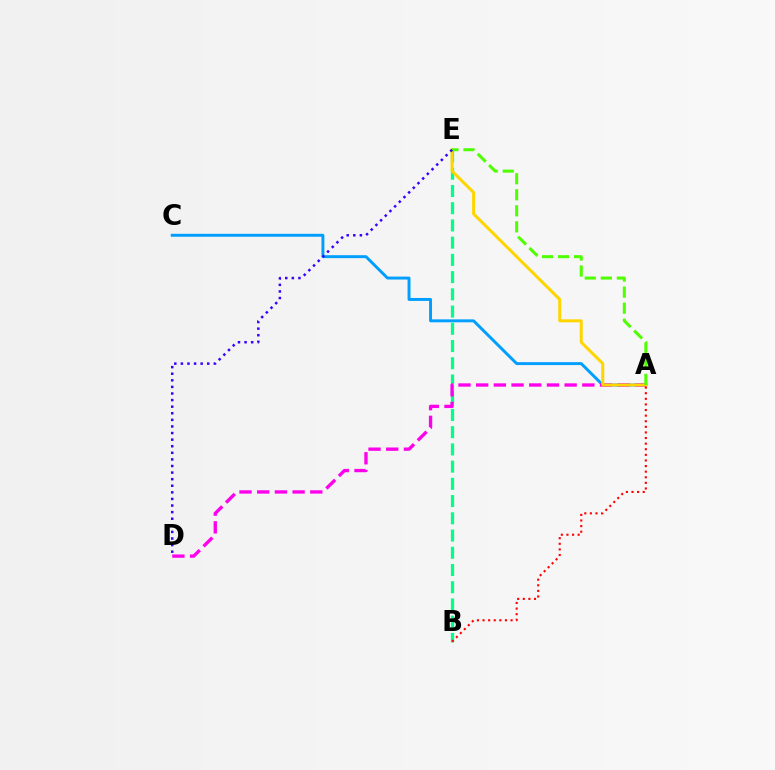{('A', 'C'): [{'color': '#009eff', 'line_style': 'solid', 'thickness': 2.11}], ('B', 'E'): [{'color': '#00ff86', 'line_style': 'dashed', 'thickness': 2.34}], ('A', 'D'): [{'color': '#ff00ed', 'line_style': 'dashed', 'thickness': 2.4}], ('A', 'E'): [{'color': '#ffd500', 'line_style': 'solid', 'thickness': 2.15}, {'color': '#4fff00', 'line_style': 'dashed', 'thickness': 2.18}], ('D', 'E'): [{'color': '#3700ff', 'line_style': 'dotted', 'thickness': 1.79}], ('A', 'B'): [{'color': '#ff0000', 'line_style': 'dotted', 'thickness': 1.52}]}